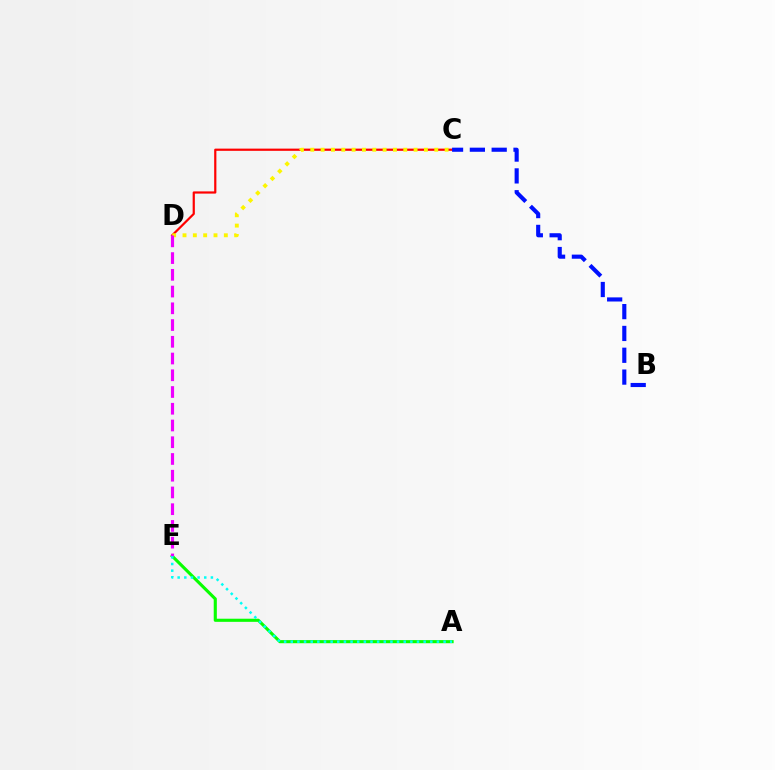{('A', 'E'): [{'color': '#08ff00', 'line_style': 'solid', 'thickness': 2.24}, {'color': '#00fff6', 'line_style': 'dotted', 'thickness': 1.81}], ('C', 'D'): [{'color': '#ff0000', 'line_style': 'solid', 'thickness': 1.59}, {'color': '#fcf500', 'line_style': 'dotted', 'thickness': 2.81}], ('D', 'E'): [{'color': '#ee00ff', 'line_style': 'dashed', 'thickness': 2.27}], ('B', 'C'): [{'color': '#0010ff', 'line_style': 'dashed', 'thickness': 2.96}]}